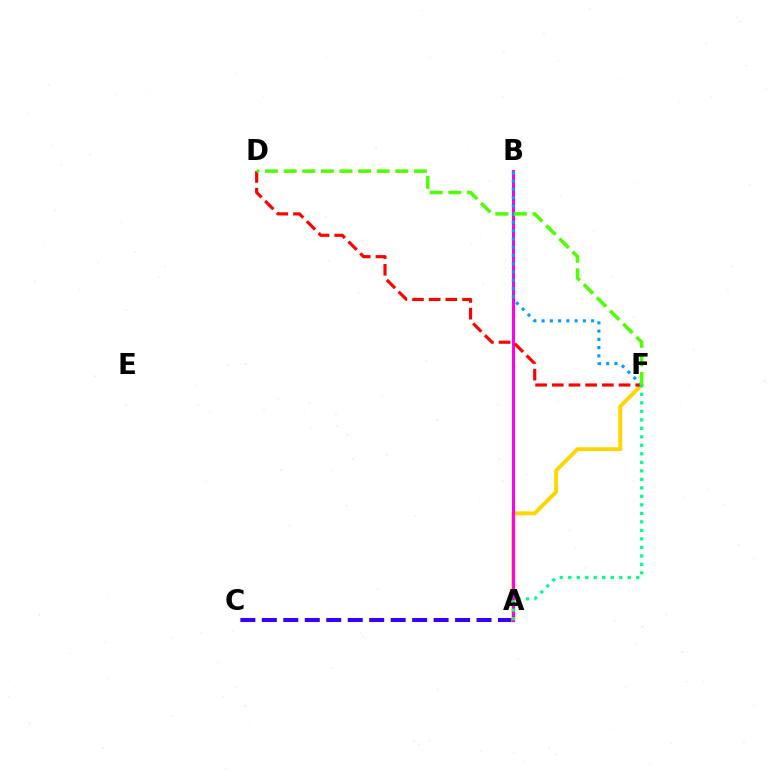{('A', 'C'): [{'color': '#3700ff', 'line_style': 'dashed', 'thickness': 2.92}], ('A', 'F'): [{'color': '#ffd500', 'line_style': 'solid', 'thickness': 2.8}, {'color': '#00ff86', 'line_style': 'dotted', 'thickness': 2.31}], ('A', 'B'): [{'color': '#ff00ed', 'line_style': 'solid', 'thickness': 2.2}], ('D', 'F'): [{'color': '#ff0000', 'line_style': 'dashed', 'thickness': 2.27}, {'color': '#4fff00', 'line_style': 'dashed', 'thickness': 2.53}], ('B', 'F'): [{'color': '#009eff', 'line_style': 'dotted', 'thickness': 2.24}]}